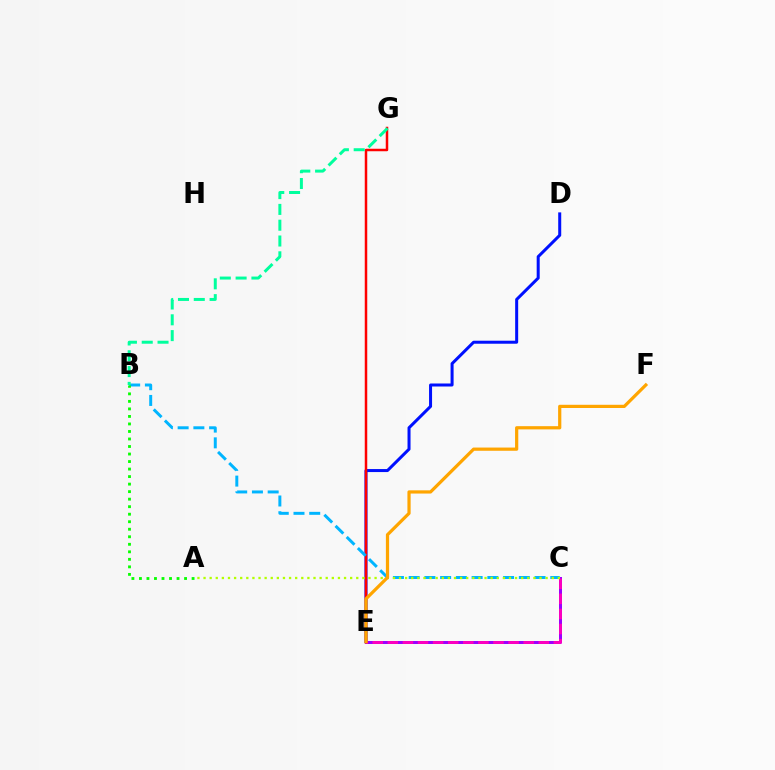{('D', 'E'): [{'color': '#0010ff', 'line_style': 'solid', 'thickness': 2.17}], ('C', 'E'): [{'color': '#9b00ff', 'line_style': 'solid', 'thickness': 2.15}, {'color': '#ff00bd', 'line_style': 'dashed', 'thickness': 2.05}], ('E', 'G'): [{'color': '#ff0000', 'line_style': 'solid', 'thickness': 1.79}], ('B', 'C'): [{'color': '#00b5ff', 'line_style': 'dashed', 'thickness': 2.14}], ('A', 'B'): [{'color': '#08ff00', 'line_style': 'dotted', 'thickness': 2.04}], ('B', 'G'): [{'color': '#00ff9d', 'line_style': 'dashed', 'thickness': 2.15}], ('A', 'C'): [{'color': '#b3ff00', 'line_style': 'dotted', 'thickness': 1.66}], ('E', 'F'): [{'color': '#ffa500', 'line_style': 'solid', 'thickness': 2.32}]}